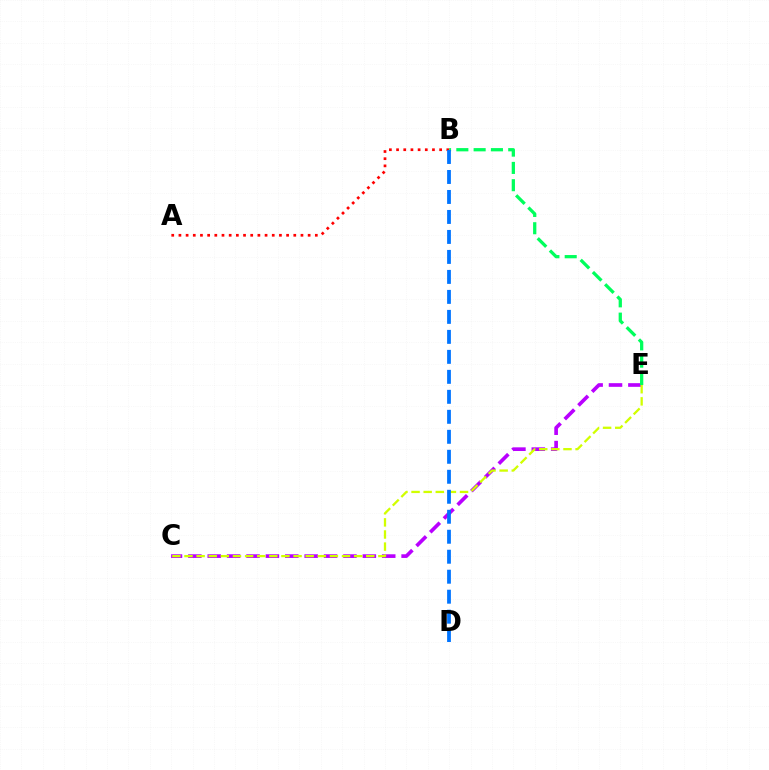{('C', 'E'): [{'color': '#b900ff', 'line_style': 'dashed', 'thickness': 2.63}, {'color': '#d1ff00', 'line_style': 'dashed', 'thickness': 1.65}], ('A', 'B'): [{'color': '#ff0000', 'line_style': 'dotted', 'thickness': 1.95}], ('B', 'E'): [{'color': '#00ff5c', 'line_style': 'dashed', 'thickness': 2.35}], ('B', 'D'): [{'color': '#0074ff', 'line_style': 'dashed', 'thickness': 2.72}]}